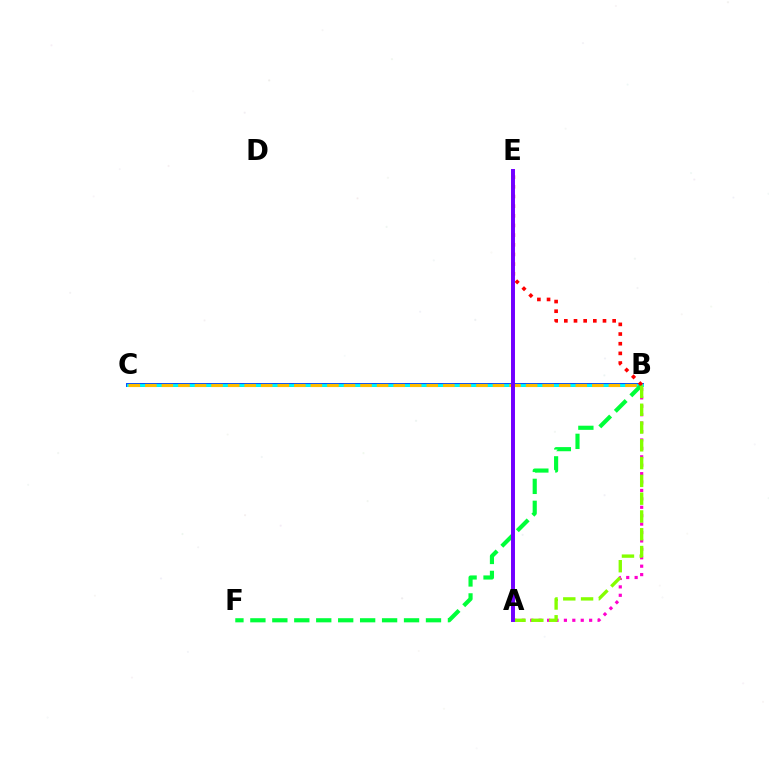{('B', 'C'): [{'color': '#004bff', 'line_style': 'solid', 'thickness': 2.83}, {'color': '#00fff6', 'line_style': 'solid', 'thickness': 2.06}, {'color': '#ffbd00', 'line_style': 'dashed', 'thickness': 2.25}], ('A', 'B'): [{'color': '#ff00cf', 'line_style': 'dotted', 'thickness': 2.29}, {'color': '#84ff00', 'line_style': 'dashed', 'thickness': 2.42}], ('B', 'F'): [{'color': '#00ff39', 'line_style': 'dashed', 'thickness': 2.98}], ('B', 'E'): [{'color': '#ff0000', 'line_style': 'dotted', 'thickness': 2.63}], ('A', 'E'): [{'color': '#7200ff', 'line_style': 'solid', 'thickness': 2.85}]}